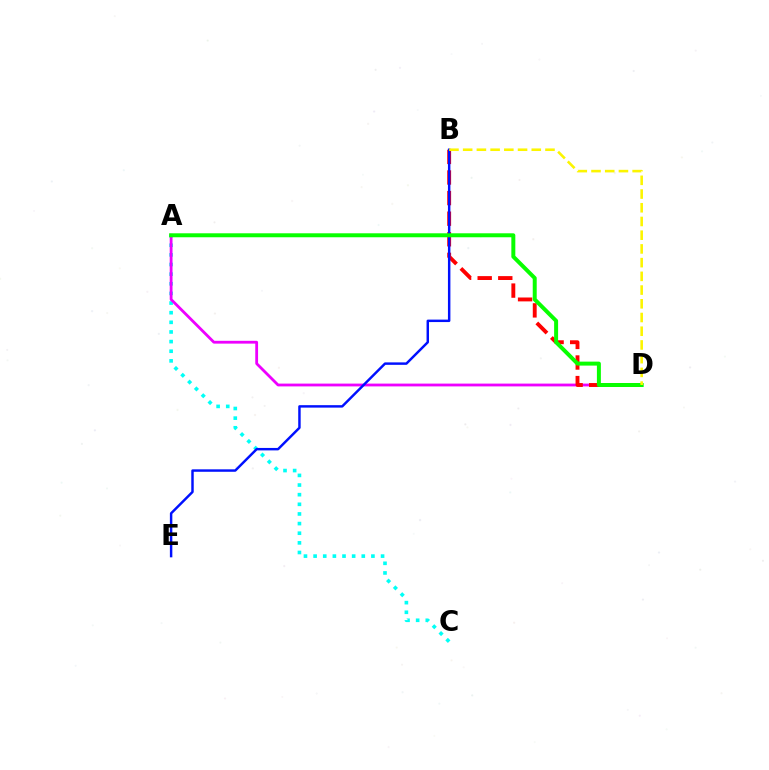{('A', 'C'): [{'color': '#00fff6', 'line_style': 'dotted', 'thickness': 2.62}], ('A', 'D'): [{'color': '#ee00ff', 'line_style': 'solid', 'thickness': 2.02}, {'color': '#08ff00', 'line_style': 'solid', 'thickness': 2.86}], ('B', 'D'): [{'color': '#ff0000', 'line_style': 'dashed', 'thickness': 2.8}, {'color': '#fcf500', 'line_style': 'dashed', 'thickness': 1.86}], ('B', 'E'): [{'color': '#0010ff', 'line_style': 'solid', 'thickness': 1.77}]}